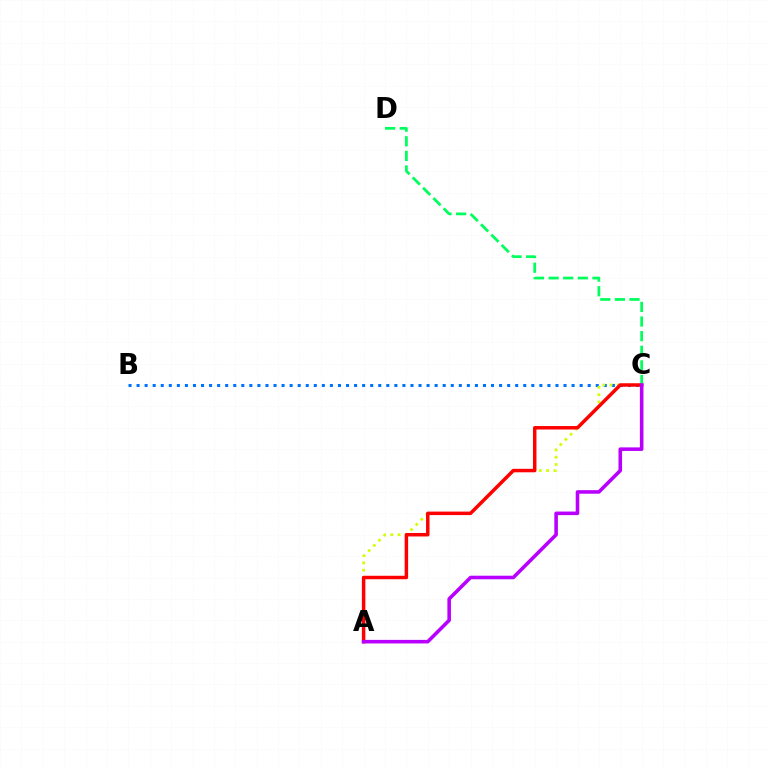{('B', 'C'): [{'color': '#0074ff', 'line_style': 'dotted', 'thickness': 2.19}], ('A', 'C'): [{'color': '#d1ff00', 'line_style': 'dotted', 'thickness': 1.98}, {'color': '#ff0000', 'line_style': 'solid', 'thickness': 2.51}, {'color': '#b900ff', 'line_style': 'solid', 'thickness': 2.57}], ('C', 'D'): [{'color': '#00ff5c', 'line_style': 'dashed', 'thickness': 1.99}]}